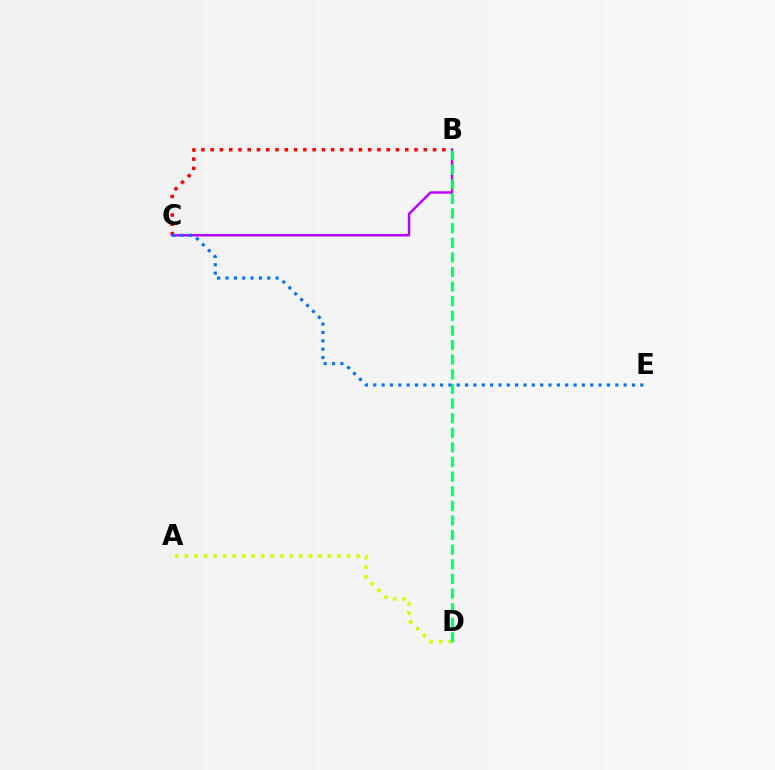{('B', 'C'): [{'color': '#ff0000', 'line_style': 'dotted', 'thickness': 2.52}, {'color': '#b900ff', 'line_style': 'solid', 'thickness': 1.78}], ('A', 'D'): [{'color': '#d1ff00', 'line_style': 'dotted', 'thickness': 2.59}], ('B', 'D'): [{'color': '#00ff5c', 'line_style': 'dashed', 'thickness': 1.99}], ('C', 'E'): [{'color': '#0074ff', 'line_style': 'dotted', 'thickness': 2.27}]}